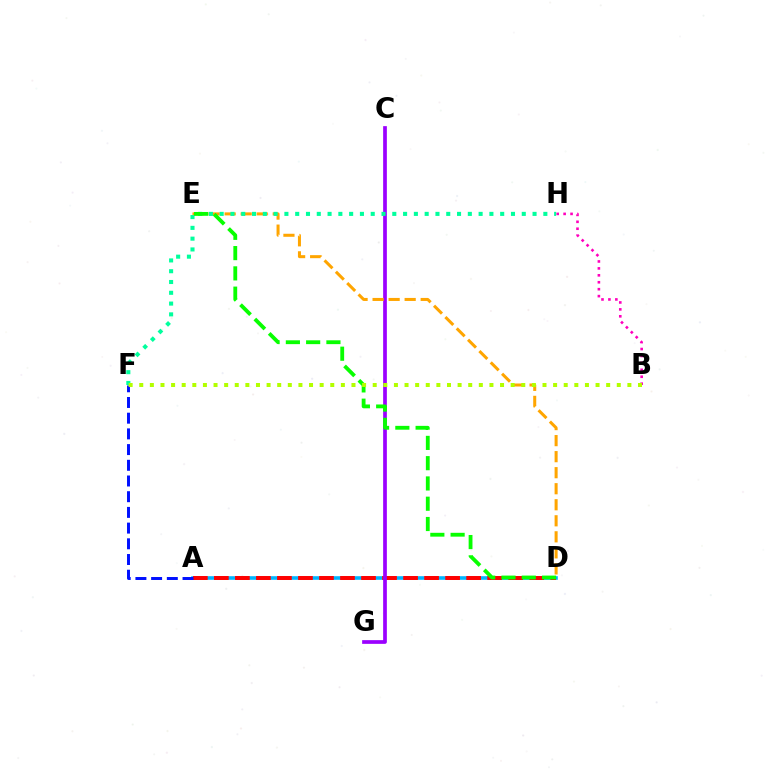{('A', 'D'): [{'color': '#00b5ff', 'line_style': 'solid', 'thickness': 2.59}, {'color': '#ff0000', 'line_style': 'dashed', 'thickness': 2.86}], ('C', 'G'): [{'color': '#9b00ff', 'line_style': 'solid', 'thickness': 2.67}], ('D', 'E'): [{'color': '#ffa500', 'line_style': 'dashed', 'thickness': 2.18}, {'color': '#08ff00', 'line_style': 'dashed', 'thickness': 2.75}], ('B', 'H'): [{'color': '#ff00bd', 'line_style': 'dotted', 'thickness': 1.88}], ('A', 'F'): [{'color': '#0010ff', 'line_style': 'dashed', 'thickness': 2.13}], ('F', 'H'): [{'color': '#00ff9d', 'line_style': 'dotted', 'thickness': 2.93}], ('B', 'F'): [{'color': '#b3ff00', 'line_style': 'dotted', 'thickness': 2.88}]}